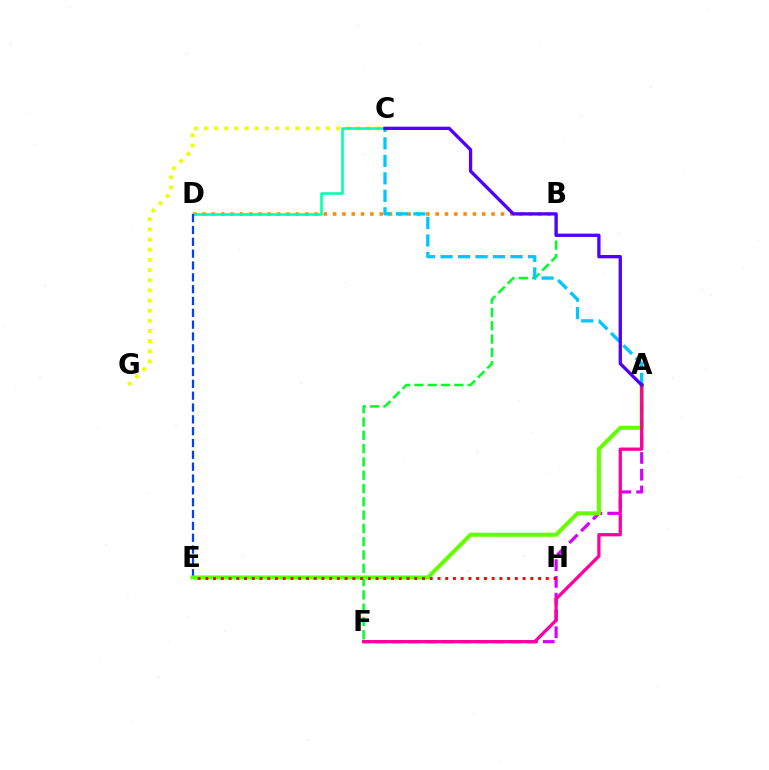{('B', 'D'): [{'color': '#ff8800', 'line_style': 'dotted', 'thickness': 2.53}], ('C', 'G'): [{'color': '#eeff00', 'line_style': 'dotted', 'thickness': 2.76}], ('C', 'D'): [{'color': '#00ffaf', 'line_style': 'solid', 'thickness': 1.84}], ('A', 'F'): [{'color': '#d600ff', 'line_style': 'dashed', 'thickness': 2.28}, {'color': '#ff00a0', 'line_style': 'solid', 'thickness': 2.36}], ('B', 'F'): [{'color': '#00ff27', 'line_style': 'dashed', 'thickness': 1.81}], ('D', 'E'): [{'color': '#003fff', 'line_style': 'dashed', 'thickness': 1.61}], ('A', 'E'): [{'color': '#66ff00', 'line_style': 'solid', 'thickness': 2.93}], ('A', 'C'): [{'color': '#00c7ff', 'line_style': 'dashed', 'thickness': 2.38}, {'color': '#4f00ff', 'line_style': 'solid', 'thickness': 2.38}], ('E', 'H'): [{'color': '#ff0000', 'line_style': 'dotted', 'thickness': 2.1}]}